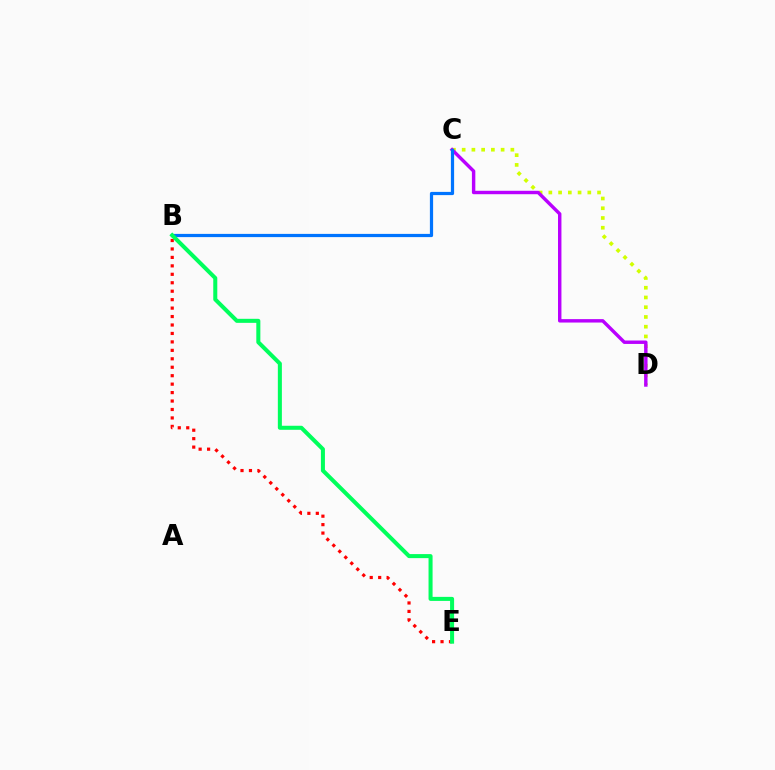{('C', 'D'): [{'color': '#d1ff00', 'line_style': 'dotted', 'thickness': 2.65}, {'color': '#b900ff', 'line_style': 'solid', 'thickness': 2.46}], ('B', 'E'): [{'color': '#ff0000', 'line_style': 'dotted', 'thickness': 2.3}, {'color': '#00ff5c', 'line_style': 'solid', 'thickness': 2.9}], ('B', 'C'): [{'color': '#0074ff', 'line_style': 'solid', 'thickness': 2.32}]}